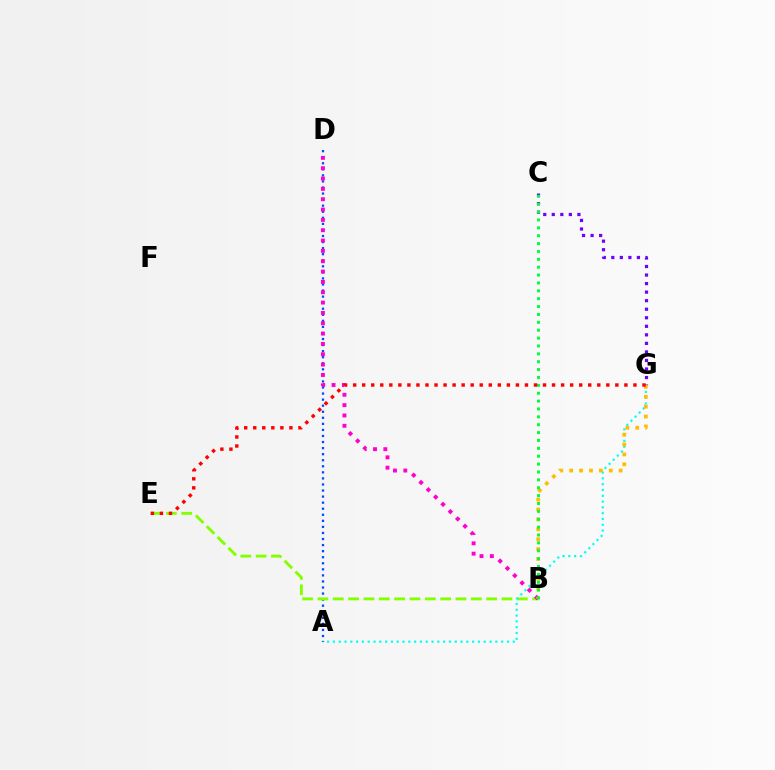{('A', 'D'): [{'color': '#004bff', 'line_style': 'dotted', 'thickness': 1.65}], ('B', 'E'): [{'color': '#84ff00', 'line_style': 'dashed', 'thickness': 2.08}], ('A', 'G'): [{'color': '#00fff6', 'line_style': 'dotted', 'thickness': 1.58}], ('C', 'G'): [{'color': '#7200ff', 'line_style': 'dotted', 'thickness': 2.32}], ('B', 'D'): [{'color': '#ff00cf', 'line_style': 'dotted', 'thickness': 2.81}], ('B', 'G'): [{'color': '#ffbd00', 'line_style': 'dotted', 'thickness': 2.69}], ('B', 'C'): [{'color': '#00ff39', 'line_style': 'dotted', 'thickness': 2.14}], ('E', 'G'): [{'color': '#ff0000', 'line_style': 'dotted', 'thickness': 2.46}]}